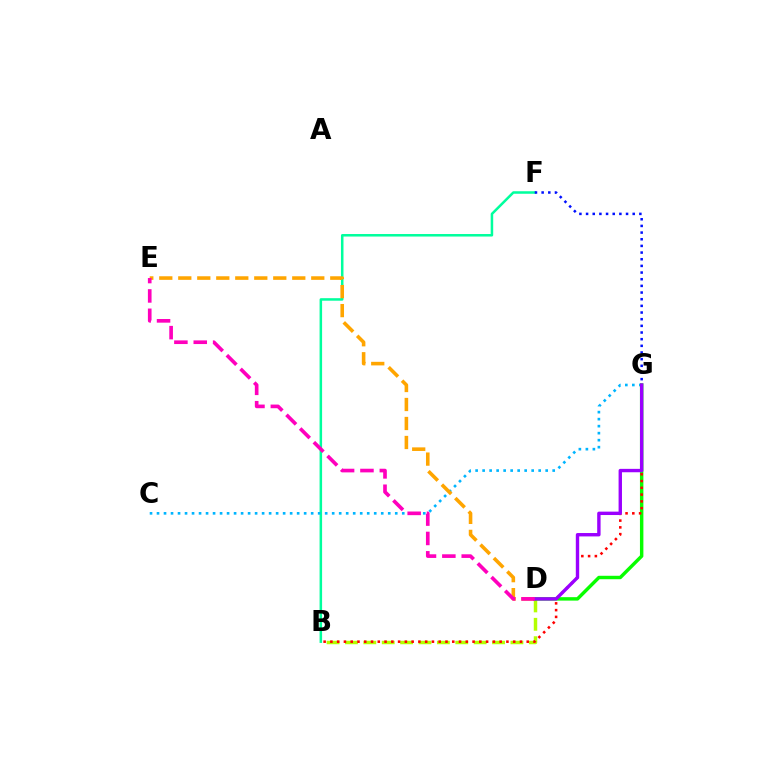{('B', 'F'): [{'color': '#00ff9d', 'line_style': 'solid', 'thickness': 1.81}], ('F', 'G'): [{'color': '#0010ff', 'line_style': 'dotted', 'thickness': 1.81}], ('C', 'G'): [{'color': '#00b5ff', 'line_style': 'dotted', 'thickness': 1.9}], ('B', 'D'): [{'color': '#b3ff00', 'line_style': 'dashed', 'thickness': 2.5}], ('D', 'G'): [{'color': '#08ff00', 'line_style': 'solid', 'thickness': 2.48}, {'color': '#9b00ff', 'line_style': 'solid', 'thickness': 2.44}], ('B', 'G'): [{'color': '#ff0000', 'line_style': 'dotted', 'thickness': 1.84}], ('D', 'E'): [{'color': '#ffa500', 'line_style': 'dashed', 'thickness': 2.58}, {'color': '#ff00bd', 'line_style': 'dashed', 'thickness': 2.63}]}